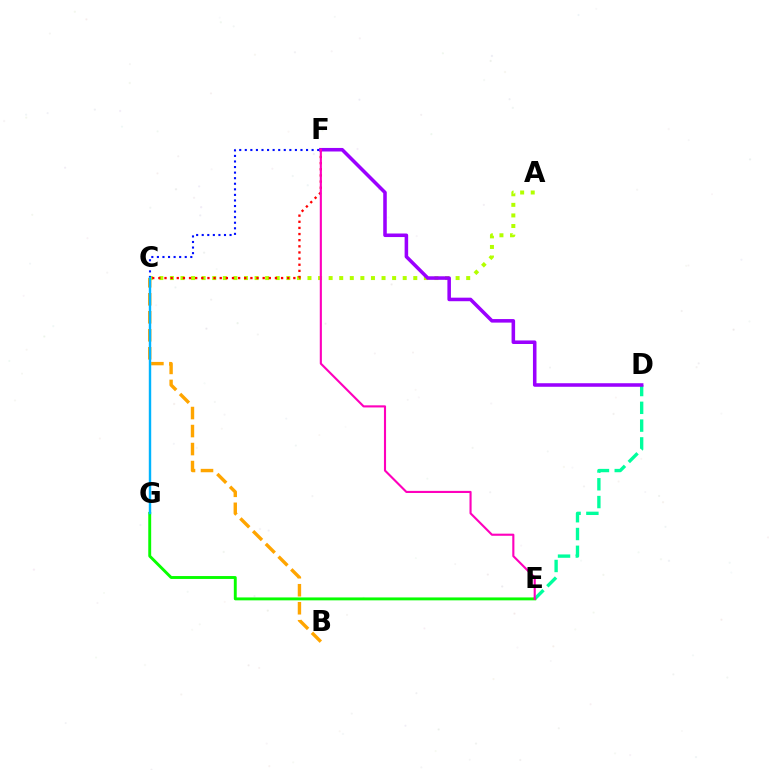{('D', 'E'): [{'color': '#00ff9d', 'line_style': 'dashed', 'thickness': 2.42}], ('B', 'C'): [{'color': '#ffa500', 'line_style': 'dashed', 'thickness': 2.45}], ('A', 'C'): [{'color': '#b3ff00', 'line_style': 'dotted', 'thickness': 2.87}], ('C', 'F'): [{'color': '#ff0000', 'line_style': 'dotted', 'thickness': 1.67}, {'color': '#0010ff', 'line_style': 'dotted', 'thickness': 1.51}], ('E', 'G'): [{'color': '#08ff00', 'line_style': 'solid', 'thickness': 2.09}], ('D', 'F'): [{'color': '#9b00ff', 'line_style': 'solid', 'thickness': 2.55}], ('E', 'F'): [{'color': '#ff00bd', 'line_style': 'solid', 'thickness': 1.53}], ('C', 'G'): [{'color': '#00b5ff', 'line_style': 'solid', 'thickness': 1.74}]}